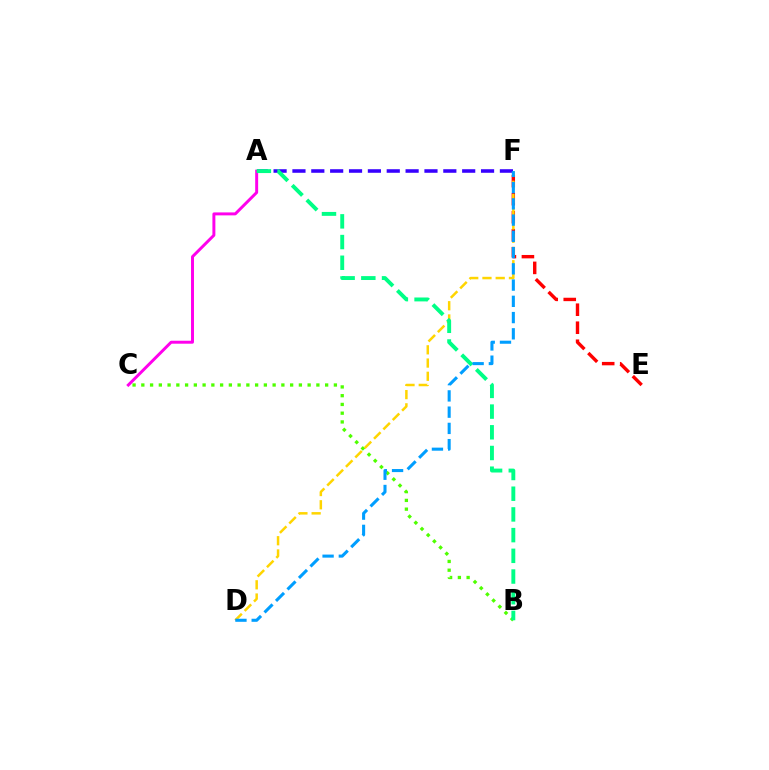{('B', 'C'): [{'color': '#4fff00', 'line_style': 'dotted', 'thickness': 2.38}], ('E', 'F'): [{'color': '#ff0000', 'line_style': 'dashed', 'thickness': 2.45}], ('D', 'F'): [{'color': '#ffd500', 'line_style': 'dashed', 'thickness': 1.8}, {'color': '#009eff', 'line_style': 'dashed', 'thickness': 2.21}], ('A', 'F'): [{'color': '#3700ff', 'line_style': 'dashed', 'thickness': 2.56}], ('A', 'C'): [{'color': '#ff00ed', 'line_style': 'solid', 'thickness': 2.13}], ('A', 'B'): [{'color': '#00ff86', 'line_style': 'dashed', 'thickness': 2.81}]}